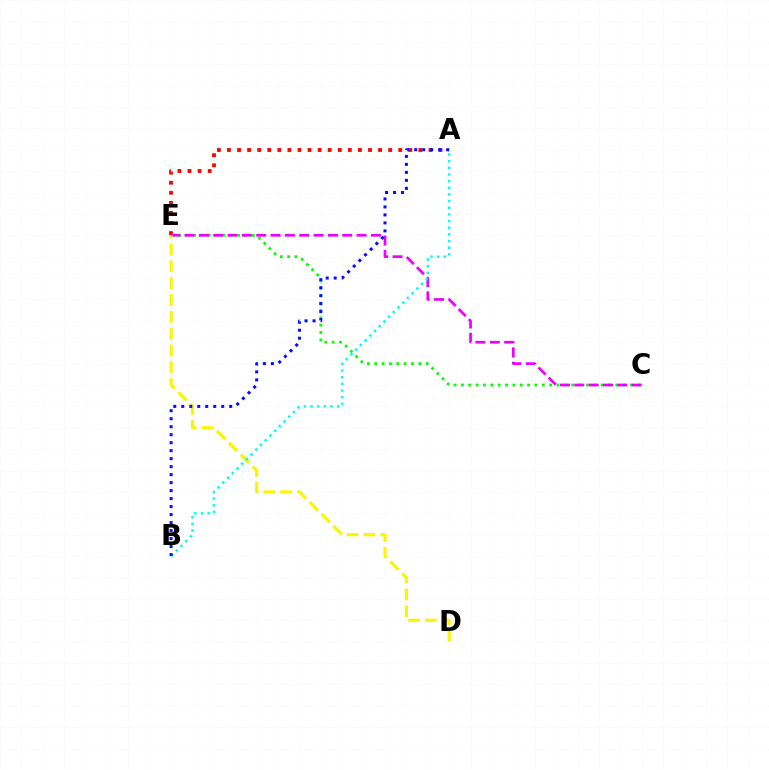{('A', 'E'): [{'color': '#ff0000', 'line_style': 'dotted', 'thickness': 2.74}], ('C', 'E'): [{'color': '#08ff00', 'line_style': 'dotted', 'thickness': 2.0}, {'color': '#ee00ff', 'line_style': 'dashed', 'thickness': 1.95}], ('D', 'E'): [{'color': '#fcf500', 'line_style': 'dashed', 'thickness': 2.29}], ('A', 'B'): [{'color': '#00fff6', 'line_style': 'dotted', 'thickness': 1.81}, {'color': '#0010ff', 'line_style': 'dotted', 'thickness': 2.17}]}